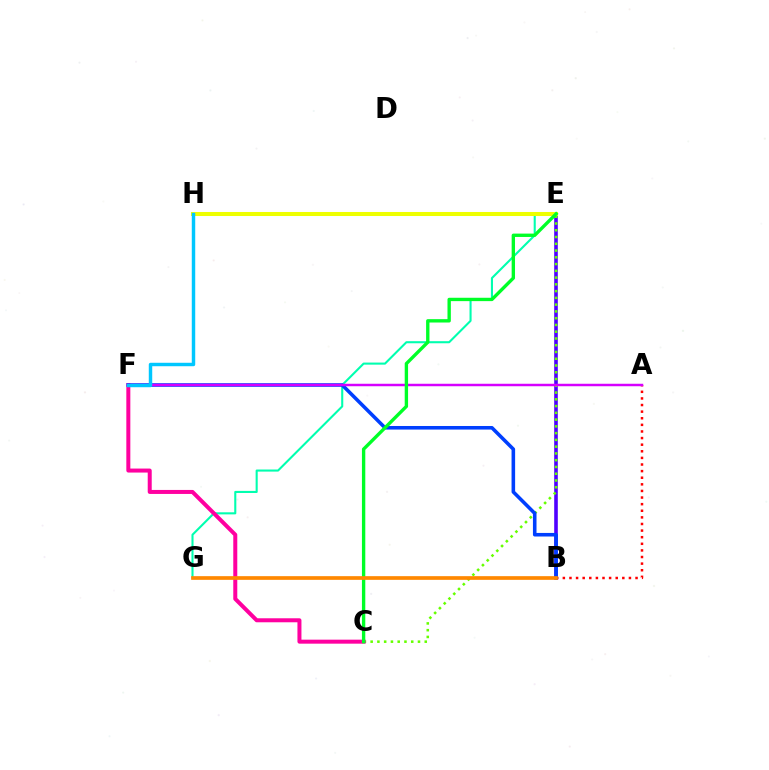{('B', 'E'): [{'color': '#4f00ff', 'line_style': 'solid', 'thickness': 2.59}], ('C', 'E'): [{'color': '#66ff00', 'line_style': 'dotted', 'thickness': 1.84}, {'color': '#00ff27', 'line_style': 'solid', 'thickness': 2.42}], ('E', 'G'): [{'color': '#00ffaf', 'line_style': 'solid', 'thickness': 1.5}], ('C', 'F'): [{'color': '#ff00a0', 'line_style': 'solid', 'thickness': 2.88}], ('A', 'B'): [{'color': '#ff0000', 'line_style': 'dotted', 'thickness': 1.8}], ('B', 'F'): [{'color': '#003fff', 'line_style': 'solid', 'thickness': 2.57}], ('A', 'F'): [{'color': '#d600ff', 'line_style': 'solid', 'thickness': 1.78}], ('E', 'H'): [{'color': '#eeff00', 'line_style': 'solid', 'thickness': 2.91}], ('F', 'H'): [{'color': '#00c7ff', 'line_style': 'solid', 'thickness': 2.48}], ('B', 'G'): [{'color': '#ff8800', 'line_style': 'solid', 'thickness': 2.66}]}